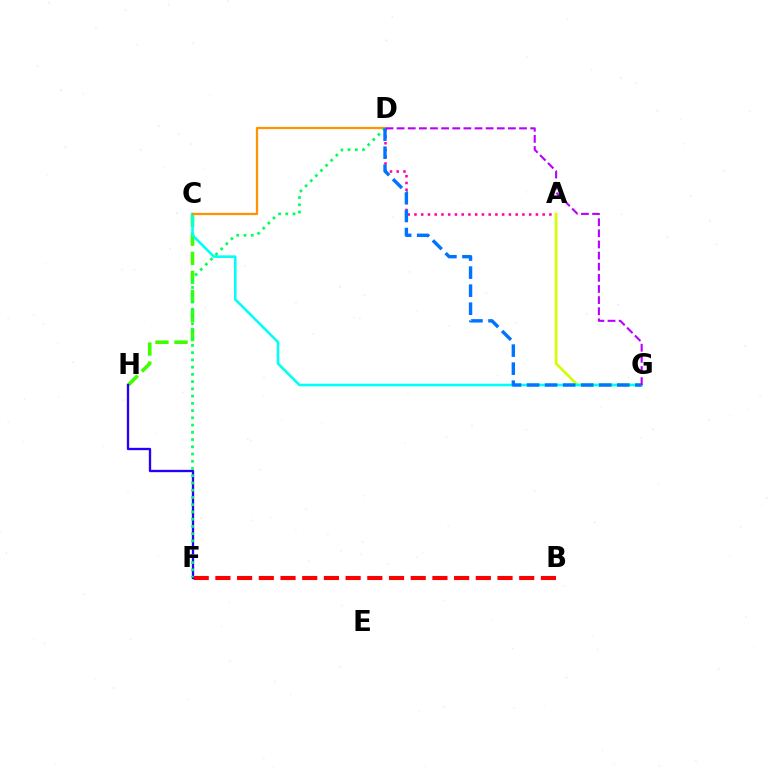{('A', 'D'): [{'color': '#ff00ac', 'line_style': 'dotted', 'thickness': 1.83}], ('C', 'H'): [{'color': '#3dff00', 'line_style': 'dashed', 'thickness': 2.59}], ('A', 'G'): [{'color': '#d1ff00', 'line_style': 'solid', 'thickness': 1.91}], ('C', 'G'): [{'color': '#00fff6', 'line_style': 'solid', 'thickness': 1.86}], ('C', 'D'): [{'color': '#ff9400', 'line_style': 'solid', 'thickness': 1.62}], ('B', 'F'): [{'color': '#ff0000', 'line_style': 'dashed', 'thickness': 2.95}], ('F', 'H'): [{'color': '#2500ff', 'line_style': 'solid', 'thickness': 1.67}], ('D', 'F'): [{'color': '#00ff5c', 'line_style': 'dotted', 'thickness': 1.97}], ('D', 'G'): [{'color': '#0074ff', 'line_style': 'dashed', 'thickness': 2.45}, {'color': '#b900ff', 'line_style': 'dashed', 'thickness': 1.51}]}